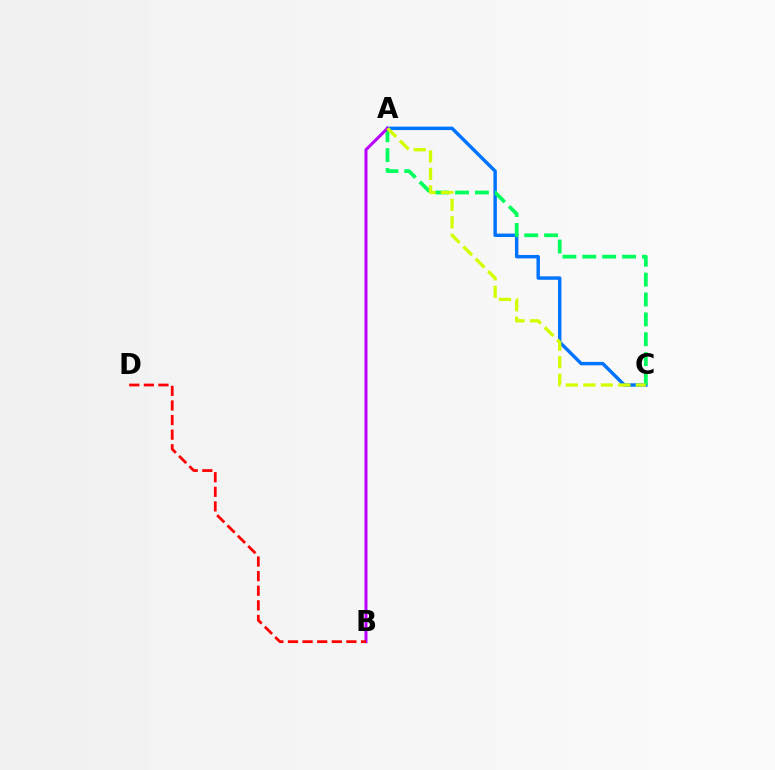{('A', 'C'): [{'color': '#0074ff', 'line_style': 'solid', 'thickness': 2.47}, {'color': '#00ff5c', 'line_style': 'dashed', 'thickness': 2.7}, {'color': '#d1ff00', 'line_style': 'dashed', 'thickness': 2.38}], ('A', 'B'): [{'color': '#b900ff', 'line_style': 'solid', 'thickness': 2.17}], ('B', 'D'): [{'color': '#ff0000', 'line_style': 'dashed', 'thickness': 1.98}]}